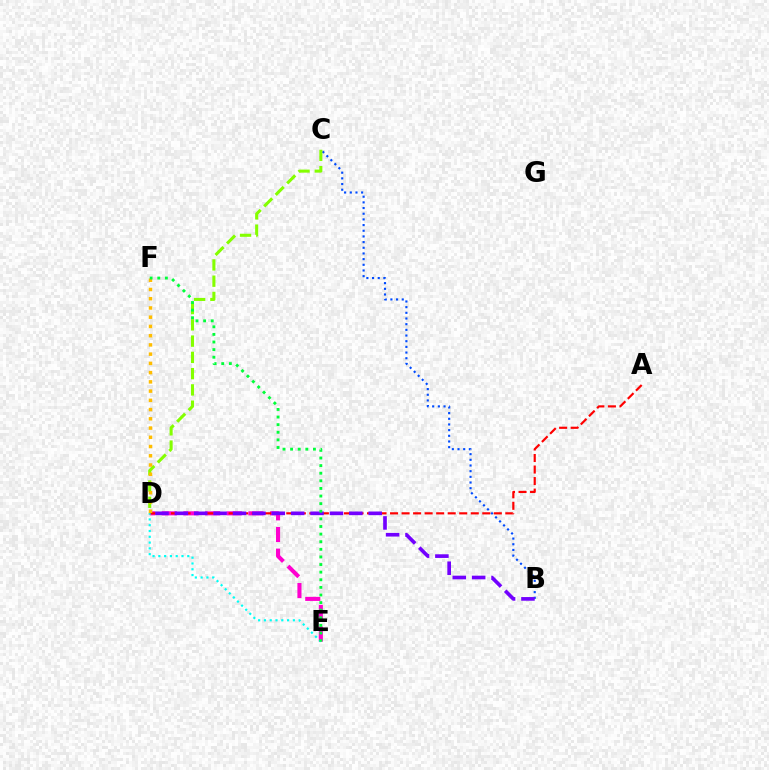{('B', 'C'): [{'color': '#004bff', 'line_style': 'dotted', 'thickness': 1.54}], ('C', 'D'): [{'color': '#84ff00', 'line_style': 'dashed', 'thickness': 2.21}], ('D', 'E'): [{'color': '#ff00cf', 'line_style': 'dashed', 'thickness': 2.94}, {'color': '#00fff6', 'line_style': 'dotted', 'thickness': 1.57}], ('A', 'D'): [{'color': '#ff0000', 'line_style': 'dashed', 'thickness': 1.57}], ('D', 'F'): [{'color': '#ffbd00', 'line_style': 'dotted', 'thickness': 2.51}], ('B', 'D'): [{'color': '#7200ff', 'line_style': 'dashed', 'thickness': 2.63}], ('E', 'F'): [{'color': '#00ff39', 'line_style': 'dotted', 'thickness': 2.07}]}